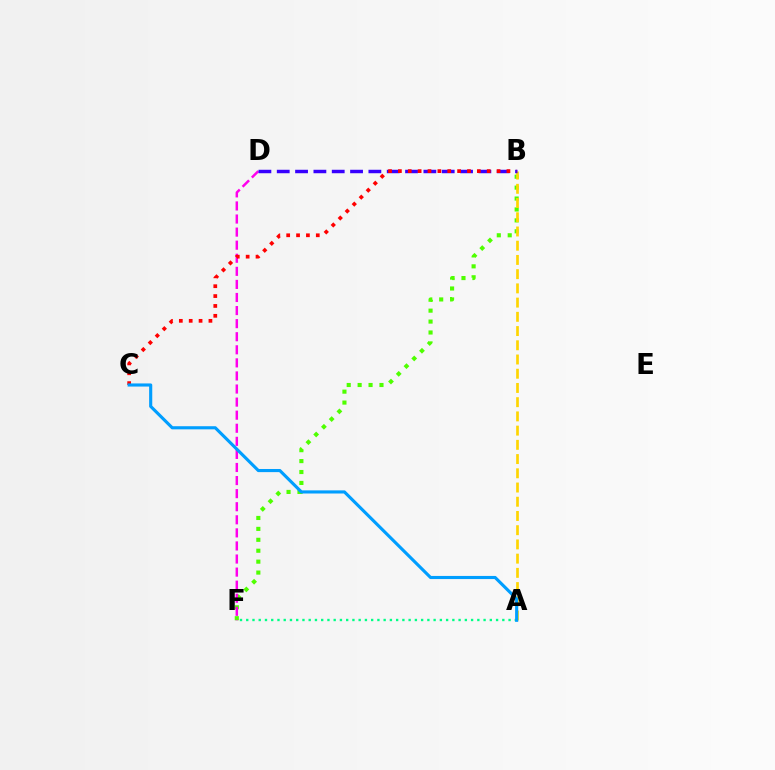{('B', 'F'): [{'color': '#4fff00', 'line_style': 'dotted', 'thickness': 2.97}], ('A', 'F'): [{'color': '#00ff86', 'line_style': 'dotted', 'thickness': 1.7}], ('A', 'B'): [{'color': '#ffd500', 'line_style': 'dashed', 'thickness': 1.93}], ('D', 'F'): [{'color': '#ff00ed', 'line_style': 'dashed', 'thickness': 1.78}], ('B', 'D'): [{'color': '#3700ff', 'line_style': 'dashed', 'thickness': 2.49}], ('B', 'C'): [{'color': '#ff0000', 'line_style': 'dotted', 'thickness': 2.68}], ('A', 'C'): [{'color': '#009eff', 'line_style': 'solid', 'thickness': 2.25}]}